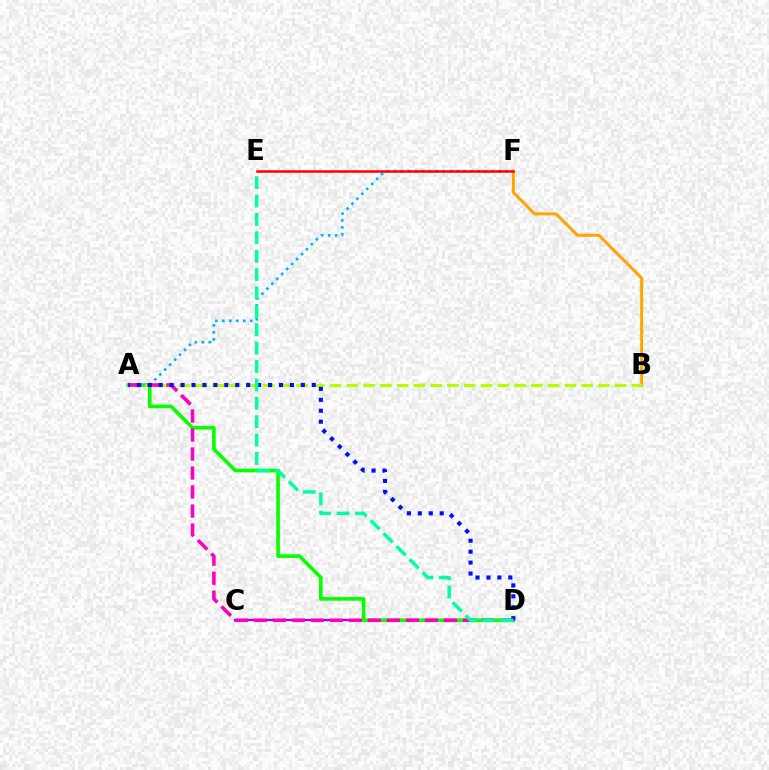{('C', 'D'): [{'color': '#9b00ff', 'line_style': 'solid', 'thickness': 1.58}], ('A', 'F'): [{'color': '#00b5ff', 'line_style': 'dotted', 'thickness': 1.9}], ('A', 'D'): [{'color': '#08ff00', 'line_style': 'solid', 'thickness': 2.63}, {'color': '#ff00bd', 'line_style': 'dashed', 'thickness': 2.58}, {'color': '#0010ff', 'line_style': 'dotted', 'thickness': 2.97}], ('B', 'F'): [{'color': '#ffa500', 'line_style': 'solid', 'thickness': 2.16}], ('A', 'B'): [{'color': '#b3ff00', 'line_style': 'dashed', 'thickness': 2.28}], ('E', 'F'): [{'color': '#ff0000', 'line_style': 'solid', 'thickness': 1.81}], ('D', 'E'): [{'color': '#00ff9d', 'line_style': 'dashed', 'thickness': 2.5}]}